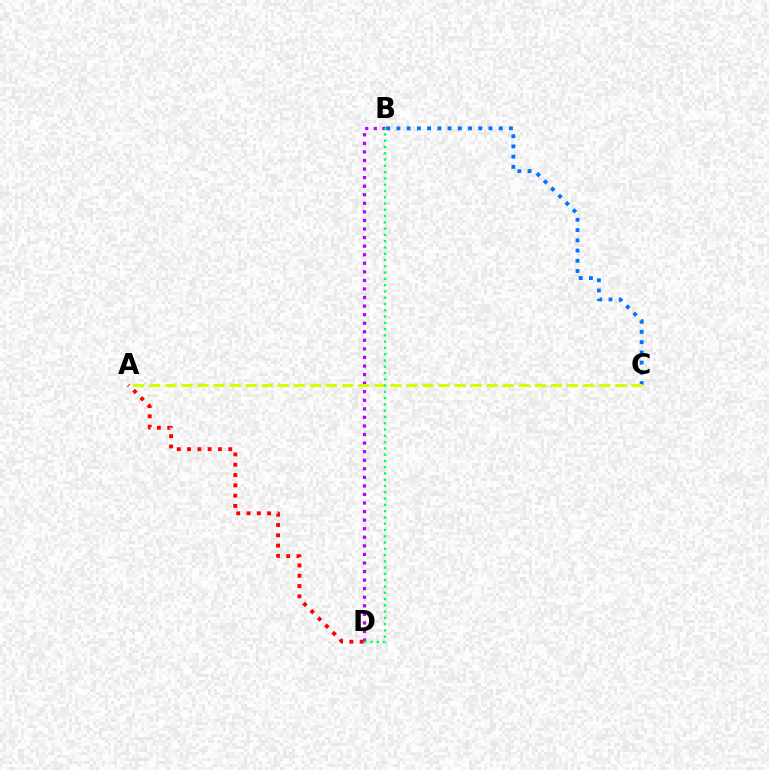{('A', 'D'): [{'color': '#ff0000', 'line_style': 'dotted', 'thickness': 2.8}], ('B', 'D'): [{'color': '#b900ff', 'line_style': 'dotted', 'thickness': 2.33}, {'color': '#00ff5c', 'line_style': 'dotted', 'thickness': 1.71}], ('B', 'C'): [{'color': '#0074ff', 'line_style': 'dotted', 'thickness': 2.78}], ('A', 'C'): [{'color': '#d1ff00', 'line_style': 'dashed', 'thickness': 2.18}]}